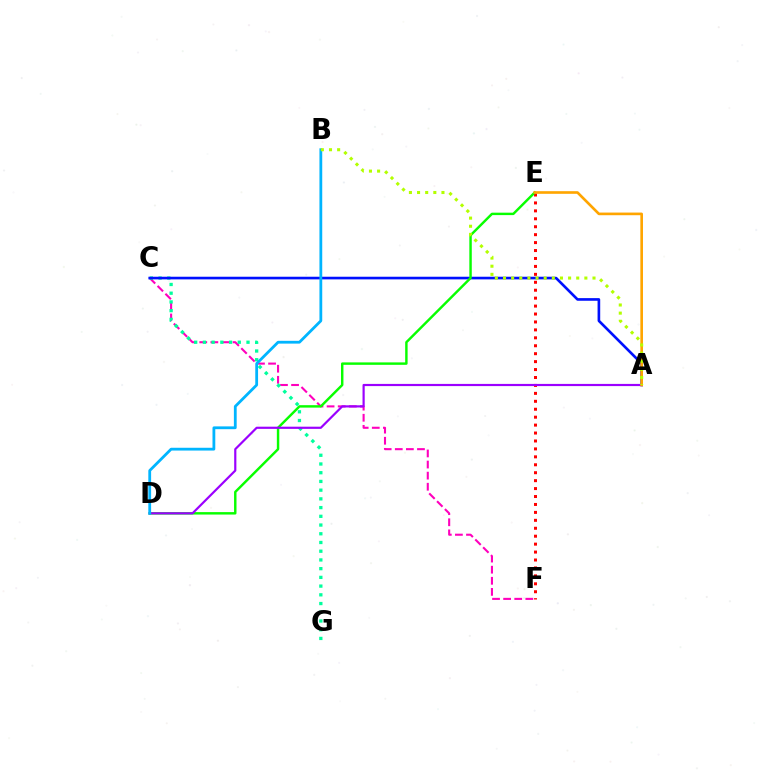{('C', 'F'): [{'color': '#ff00bd', 'line_style': 'dashed', 'thickness': 1.51}], ('C', 'G'): [{'color': '#00ff9d', 'line_style': 'dotted', 'thickness': 2.37}], ('A', 'C'): [{'color': '#0010ff', 'line_style': 'solid', 'thickness': 1.9}], ('E', 'F'): [{'color': '#ff0000', 'line_style': 'dotted', 'thickness': 2.16}], ('D', 'E'): [{'color': '#08ff00', 'line_style': 'solid', 'thickness': 1.75}], ('A', 'D'): [{'color': '#9b00ff', 'line_style': 'solid', 'thickness': 1.57}], ('A', 'E'): [{'color': '#ffa500', 'line_style': 'solid', 'thickness': 1.9}], ('B', 'D'): [{'color': '#00b5ff', 'line_style': 'solid', 'thickness': 2.01}], ('A', 'B'): [{'color': '#b3ff00', 'line_style': 'dotted', 'thickness': 2.21}]}